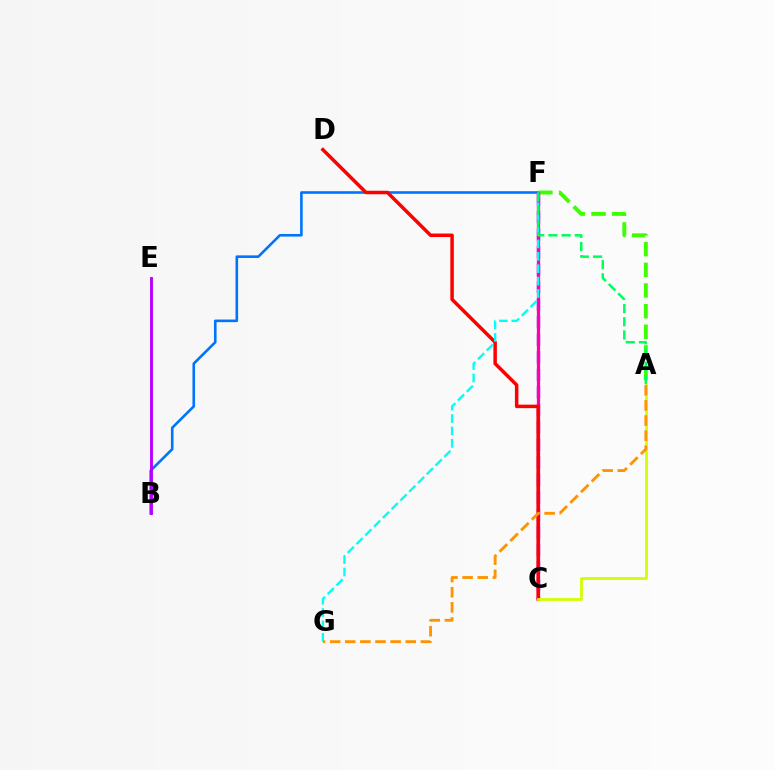{('C', 'F'): [{'color': '#2500ff', 'line_style': 'dashed', 'thickness': 2.38}, {'color': '#ff00ac', 'line_style': 'solid', 'thickness': 2.34}], ('B', 'F'): [{'color': '#0074ff', 'line_style': 'solid', 'thickness': 1.88}], ('B', 'E'): [{'color': '#b900ff', 'line_style': 'solid', 'thickness': 2.08}], ('A', 'F'): [{'color': '#3dff00', 'line_style': 'dashed', 'thickness': 2.81}, {'color': '#00ff5c', 'line_style': 'dashed', 'thickness': 1.79}], ('C', 'D'): [{'color': '#ff0000', 'line_style': 'solid', 'thickness': 2.52}], ('F', 'G'): [{'color': '#00fff6', 'line_style': 'dashed', 'thickness': 1.68}], ('A', 'C'): [{'color': '#d1ff00', 'line_style': 'solid', 'thickness': 1.99}], ('A', 'G'): [{'color': '#ff9400', 'line_style': 'dashed', 'thickness': 2.06}]}